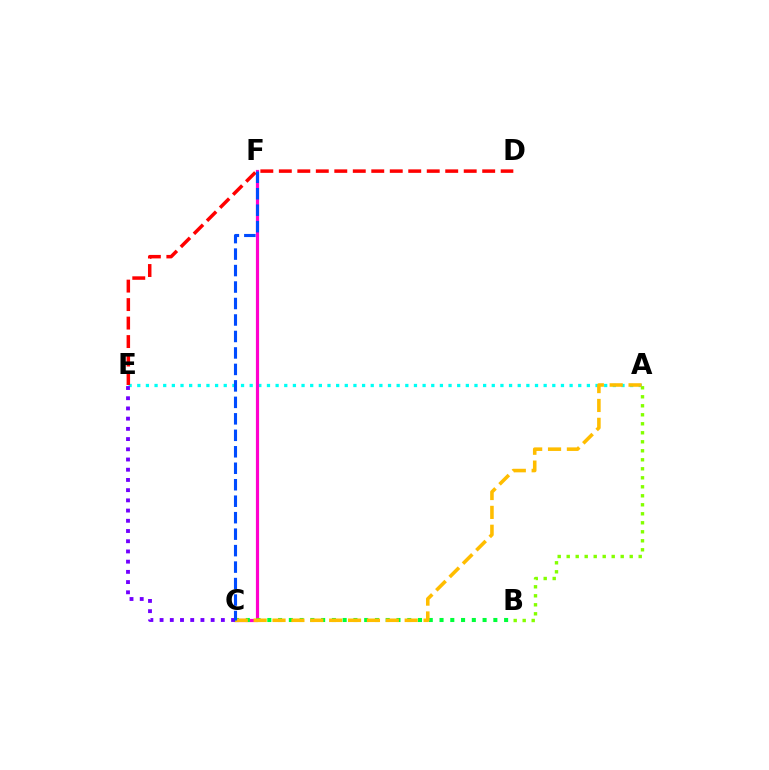{('A', 'E'): [{'color': '#00fff6', 'line_style': 'dotted', 'thickness': 2.35}], ('C', 'F'): [{'color': '#ff00cf', 'line_style': 'solid', 'thickness': 2.29}, {'color': '#004bff', 'line_style': 'dashed', 'thickness': 2.24}], ('C', 'E'): [{'color': '#7200ff', 'line_style': 'dotted', 'thickness': 2.78}], ('B', 'C'): [{'color': '#00ff39', 'line_style': 'dotted', 'thickness': 2.92}], ('D', 'E'): [{'color': '#ff0000', 'line_style': 'dashed', 'thickness': 2.51}], ('A', 'B'): [{'color': '#84ff00', 'line_style': 'dotted', 'thickness': 2.45}], ('A', 'C'): [{'color': '#ffbd00', 'line_style': 'dashed', 'thickness': 2.57}]}